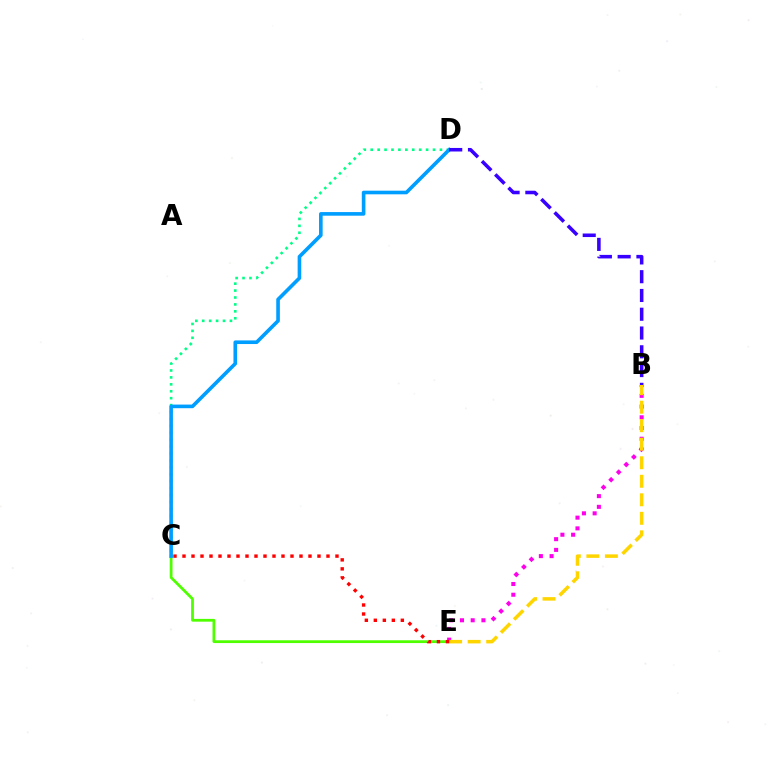{('C', 'D'): [{'color': '#00ff86', 'line_style': 'dotted', 'thickness': 1.88}, {'color': '#009eff', 'line_style': 'solid', 'thickness': 2.61}], ('C', 'E'): [{'color': '#4fff00', 'line_style': 'solid', 'thickness': 2.0}, {'color': '#ff0000', 'line_style': 'dotted', 'thickness': 2.45}], ('B', 'E'): [{'color': '#ff00ed', 'line_style': 'dotted', 'thickness': 2.91}, {'color': '#ffd500', 'line_style': 'dashed', 'thickness': 2.52}], ('B', 'D'): [{'color': '#3700ff', 'line_style': 'dashed', 'thickness': 2.55}]}